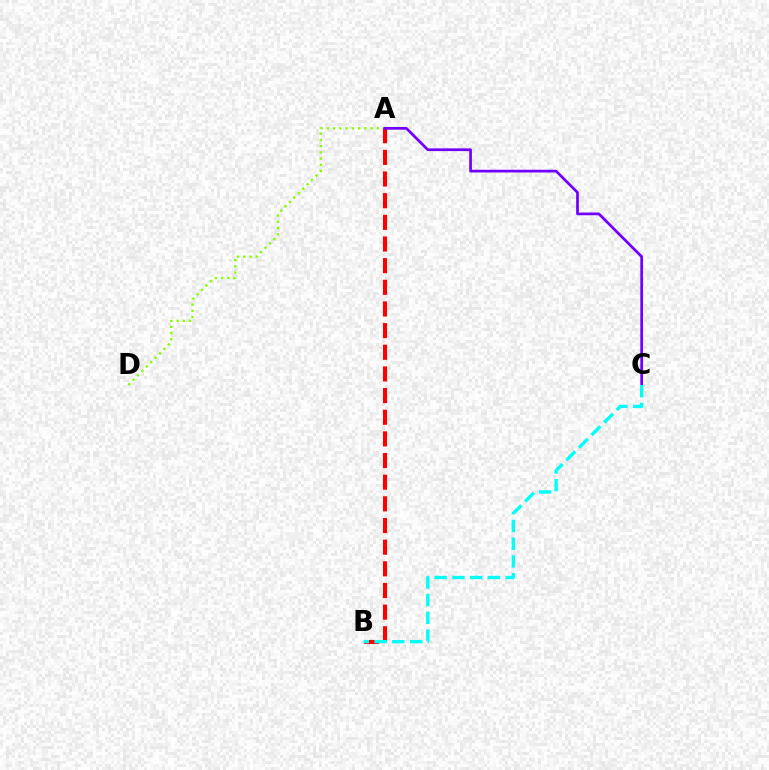{('A', 'D'): [{'color': '#84ff00', 'line_style': 'dotted', 'thickness': 1.69}], ('A', 'B'): [{'color': '#ff0000', 'line_style': 'dashed', 'thickness': 2.94}], ('A', 'C'): [{'color': '#7200ff', 'line_style': 'solid', 'thickness': 1.96}], ('B', 'C'): [{'color': '#00fff6', 'line_style': 'dashed', 'thickness': 2.41}]}